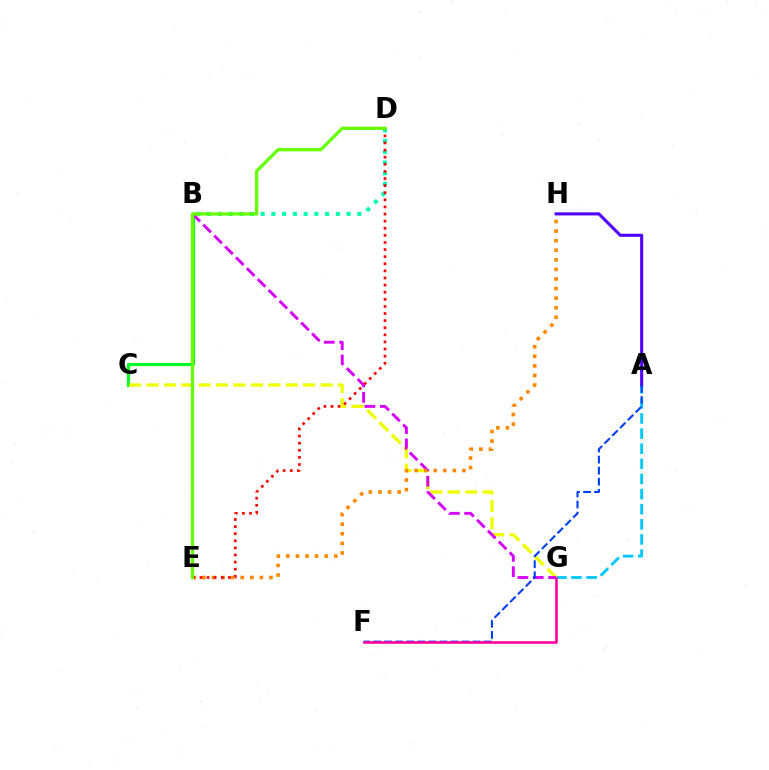{('A', 'G'): [{'color': '#00c7ff', 'line_style': 'dashed', 'thickness': 2.05}], ('B', 'D'): [{'color': '#00ffaf', 'line_style': 'dotted', 'thickness': 2.92}], ('B', 'C'): [{'color': '#00ff27', 'line_style': 'solid', 'thickness': 2.26}], ('A', 'H'): [{'color': '#4f00ff', 'line_style': 'solid', 'thickness': 2.21}], ('C', 'G'): [{'color': '#eeff00', 'line_style': 'dashed', 'thickness': 2.37}], ('B', 'G'): [{'color': '#d600ff', 'line_style': 'dashed', 'thickness': 2.09}], ('A', 'F'): [{'color': '#003fff', 'line_style': 'dashed', 'thickness': 1.5}], ('E', 'H'): [{'color': '#ff8800', 'line_style': 'dotted', 'thickness': 2.6}], ('D', 'E'): [{'color': '#ff0000', 'line_style': 'dotted', 'thickness': 1.93}, {'color': '#66ff00', 'line_style': 'solid', 'thickness': 2.35}], ('F', 'G'): [{'color': '#ff00a0', 'line_style': 'solid', 'thickness': 1.87}]}